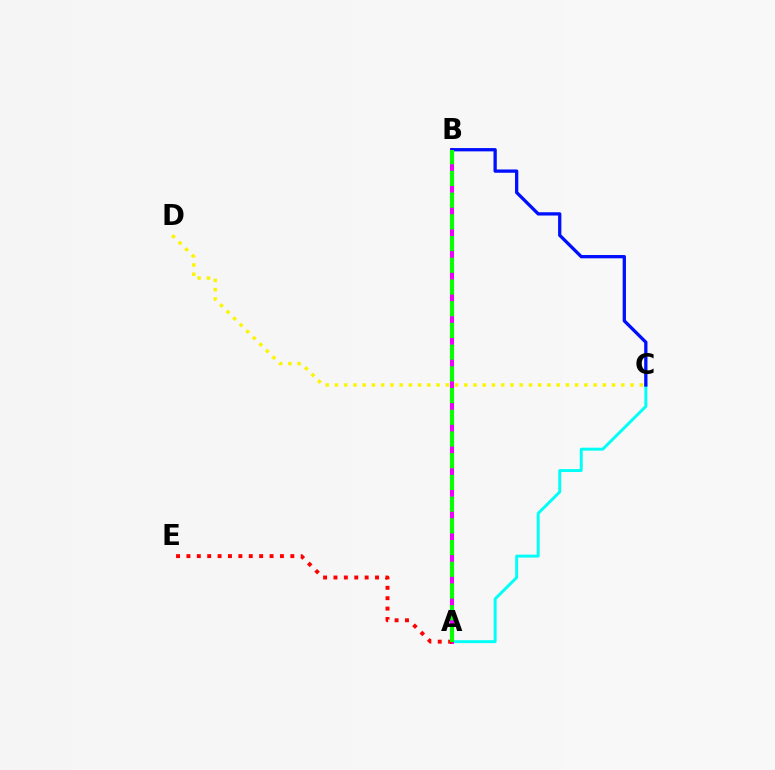{('A', 'C'): [{'color': '#00fff6', 'line_style': 'solid', 'thickness': 2.12}], ('A', 'B'): [{'color': '#ee00ff', 'line_style': 'solid', 'thickness': 2.92}, {'color': '#08ff00', 'line_style': 'dashed', 'thickness': 2.95}], ('B', 'C'): [{'color': '#0010ff', 'line_style': 'solid', 'thickness': 2.37}], ('A', 'E'): [{'color': '#ff0000', 'line_style': 'dotted', 'thickness': 2.82}], ('C', 'D'): [{'color': '#fcf500', 'line_style': 'dotted', 'thickness': 2.51}]}